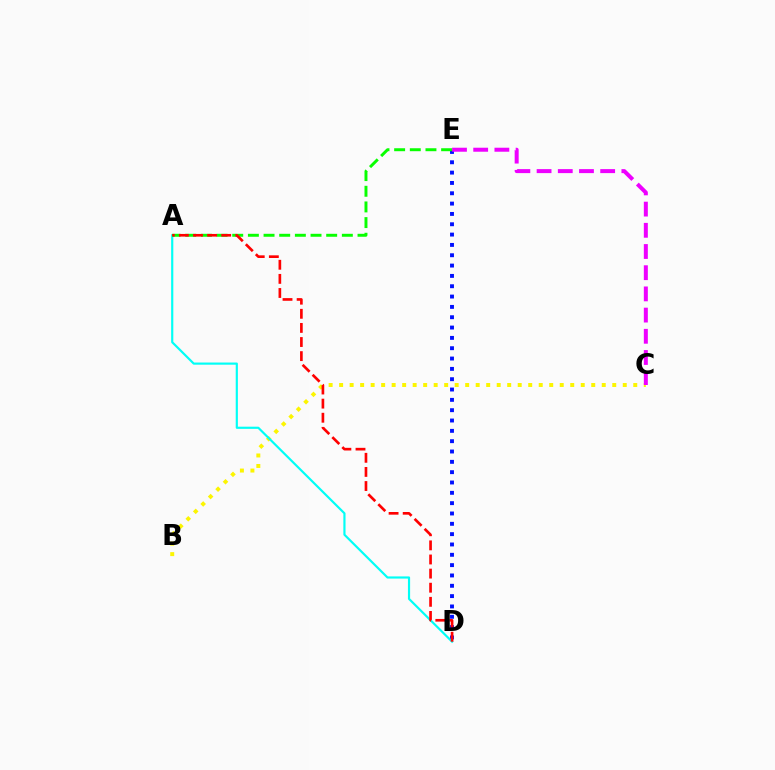{('D', 'E'): [{'color': '#0010ff', 'line_style': 'dotted', 'thickness': 2.81}], ('B', 'C'): [{'color': '#fcf500', 'line_style': 'dotted', 'thickness': 2.85}], ('C', 'E'): [{'color': '#ee00ff', 'line_style': 'dashed', 'thickness': 2.88}], ('A', 'D'): [{'color': '#00fff6', 'line_style': 'solid', 'thickness': 1.56}, {'color': '#ff0000', 'line_style': 'dashed', 'thickness': 1.92}], ('A', 'E'): [{'color': '#08ff00', 'line_style': 'dashed', 'thickness': 2.13}]}